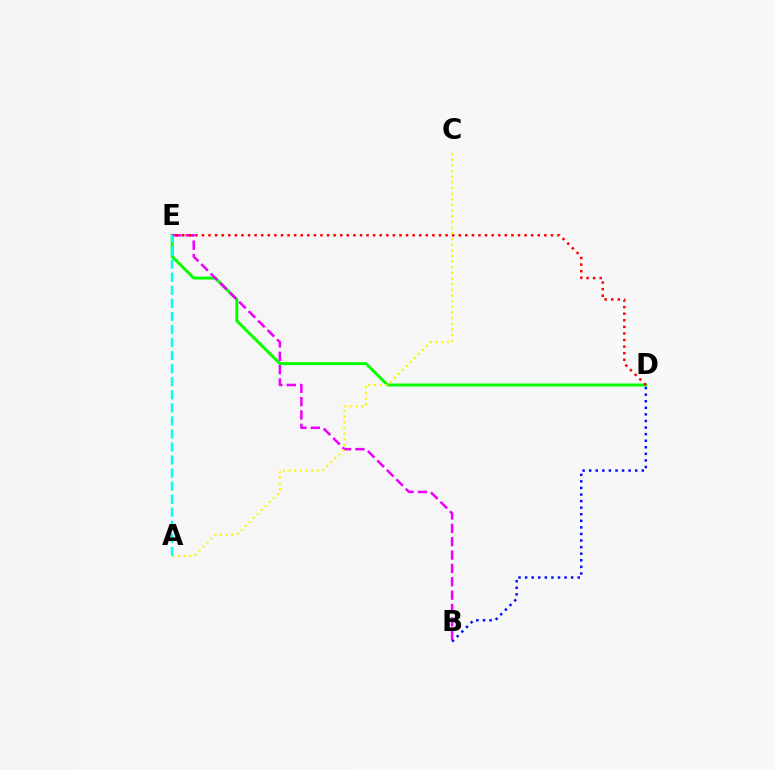{('D', 'E'): [{'color': '#08ff00', 'line_style': 'solid', 'thickness': 2.15}, {'color': '#ff0000', 'line_style': 'dotted', 'thickness': 1.79}], ('B', 'E'): [{'color': '#ee00ff', 'line_style': 'dashed', 'thickness': 1.82}], ('A', 'C'): [{'color': '#fcf500', 'line_style': 'dotted', 'thickness': 1.54}], ('A', 'E'): [{'color': '#00fff6', 'line_style': 'dashed', 'thickness': 1.77}], ('B', 'D'): [{'color': '#0010ff', 'line_style': 'dotted', 'thickness': 1.79}]}